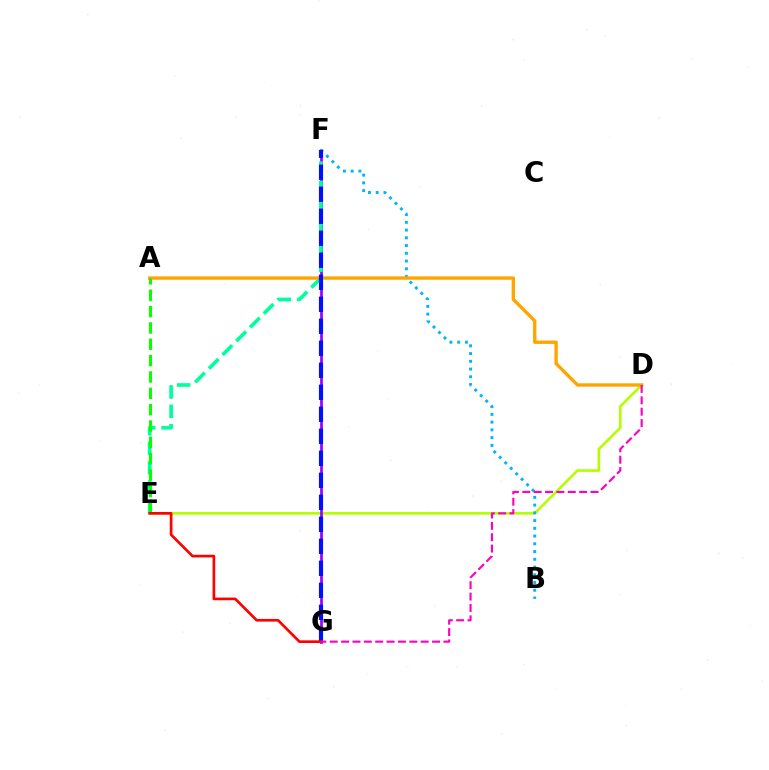{('D', 'E'): [{'color': '#b3ff00', 'line_style': 'solid', 'thickness': 1.9}], ('F', 'G'): [{'color': '#9b00ff', 'line_style': 'solid', 'thickness': 1.96}, {'color': '#0010ff', 'line_style': 'dashed', 'thickness': 2.99}], ('E', 'F'): [{'color': '#00ff9d', 'line_style': 'dashed', 'thickness': 2.64}], ('B', 'F'): [{'color': '#00b5ff', 'line_style': 'dotted', 'thickness': 2.1}], ('A', 'D'): [{'color': '#ffa500', 'line_style': 'solid', 'thickness': 2.43}], ('A', 'E'): [{'color': '#08ff00', 'line_style': 'dashed', 'thickness': 2.22}], ('E', 'G'): [{'color': '#ff0000', 'line_style': 'solid', 'thickness': 1.92}], ('D', 'G'): [{'color': '#ff00bd', 'line_style': 'dashed', 'thickness': 1.54}]}